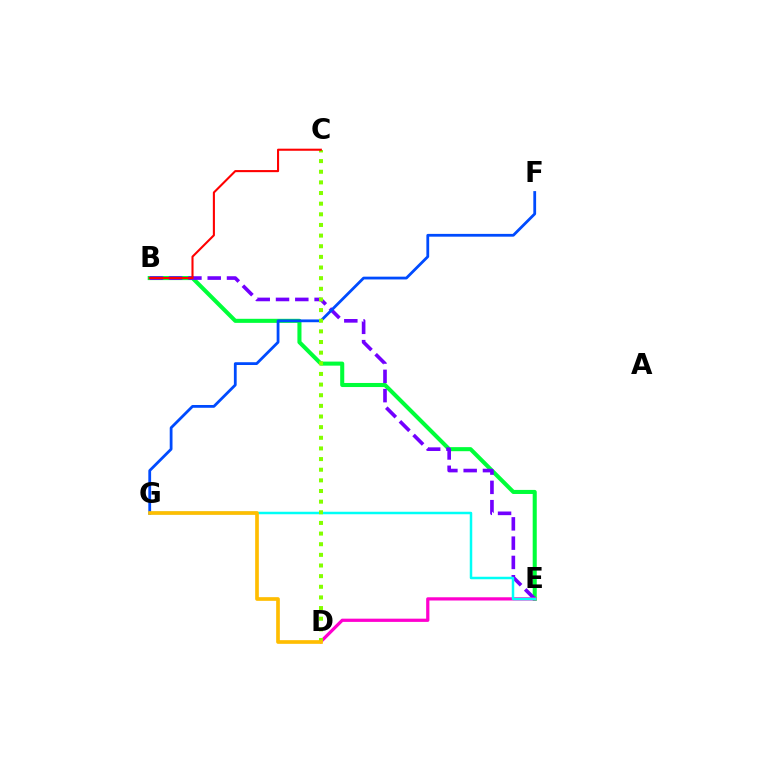{('B', 'E'): [{'color': '#00ff39', 'line_style': 'solid', 'thickness': 2.92}, {'color': '#7200ff', 'line_style': 'dashed', 'thickness': 2.62}], ('D', 'E'): [{'color': '#ff00cf', 'line_style': 'solid', 'thickness': 2.33}], ('F', 'G'): [{'color': '#004bff', 'line_style': 'solid', 'thickness': 2.01}], ('E', 'G'): [{'color': '#00fff6', 'line_style': 'solid', 'thickness': 1.79}], ('C', 'D'): [{'color': '#84ff00', 'line_style': 'dotted', 'thickness': 2.89}], ('D', 'G'): [{'color': '#ffbd00', 'line_style': 'solid', 'thickness': 2.64}], ('B', 'C'): [{'color': '#ff0000', 'line_style': 'solid', 'thickness': 1.5}]}